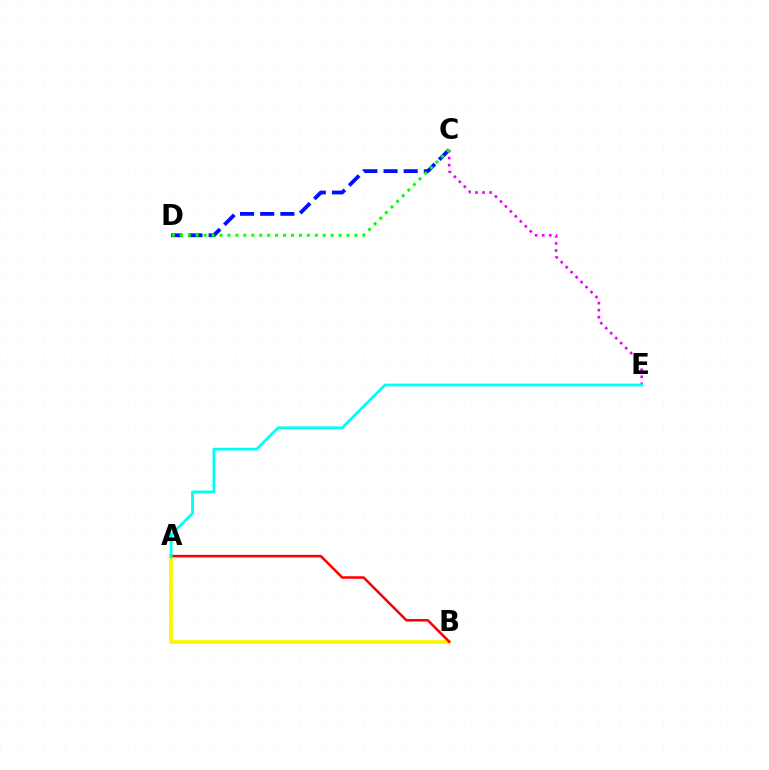{('C', 'D'): [{'color': '#0010ff', 'line_style': 'dashed', 'thickness': 2.74}, {'color': '#08ff00', 'line_style': 'dotted', 'thickness': 2.16}], ('A', 'B'): [{'color': '#fcf500', 'line_style': 'solid', 'thickness': 2.63}, {'color': '#ff0000', 'line_style': 'solid', 'thickness': 1.82}], ('C', 'E'): [{'color': '#ee00ff', 'line_style': 'dotted', 'thickness': 1.91}], ('A', 'E'): [{'color': '#00fff6', 'line_style': 'solid', 'thickness': 2.0}]}